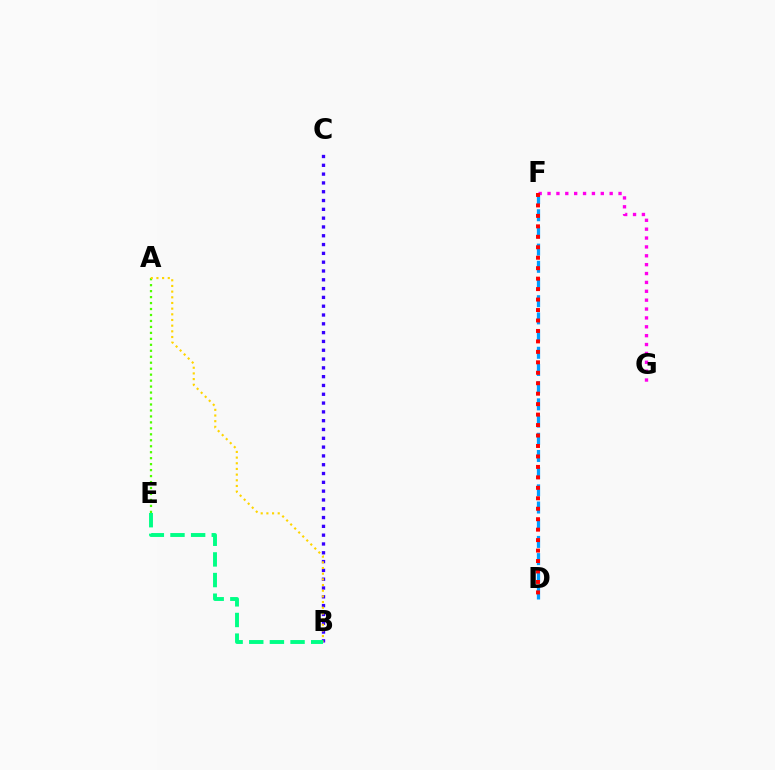{('B', 'C'): [{'color': '#3700ff', 'line_style': 'dotted', 'thickness': 2.39}], ('A', 'E'): [{'color': '#4fff00', 'line_style': 'dotted', 'thickness': 1.62}], ('F', 'G'): [{'color': '#ff00ed', 'line_style': 'dotted', 'thickness': 2.41}], ('D', 'F'): [{'color': '#009eff', 'line_style': 'dashed', 'thickness': 2.34}, {'color': '#ff0000', 'line_style': 'dotted', 'thickness': 2.84}], ('A', 'B'): [{'color': '#ffd500', 'line_style': 'dotted', 'thickness': 1.54}], ('B', 'E'): [{'color': '#00ff86', 'line_style': 'dashed', 'thickness': 2.8}]}